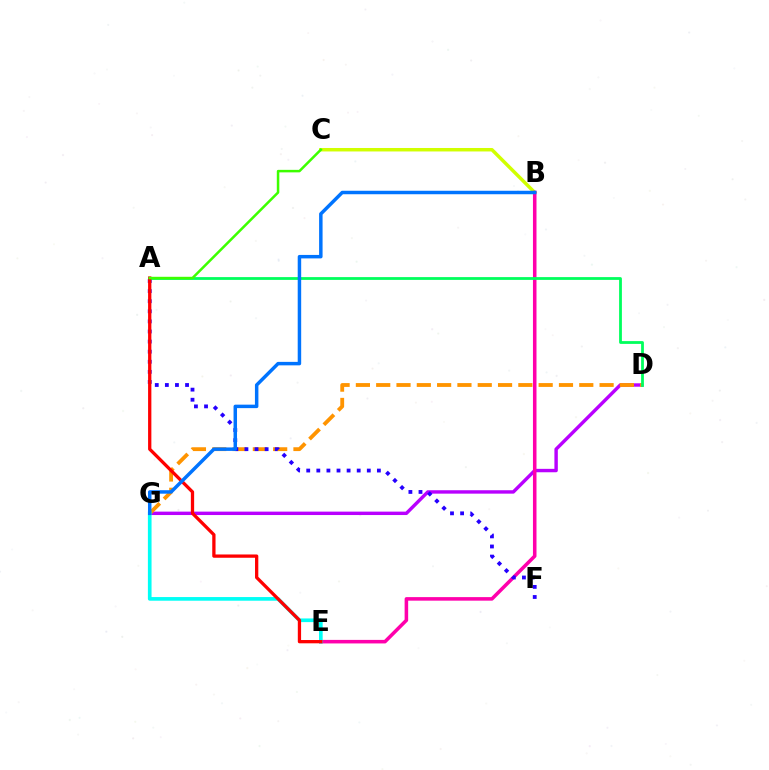{('B', 'C'): [{'color': '#d1ff00', 'line_style': 'solid', 'thickness': 2.5}], ('D', 'G'): [{'color': '#b900ff', 'line_style': 'solid', 'thickness': 2.46}, {'color': '#ff9400', 'line_style': 'dashed', 'thickness': 2.76}], ('B', 'E'): [{'color': '#ff00ac', 'line_style': 'solid', 'thickness': 2.55}], ('A', 'F'): [{'color': '#2500ff', 'line_style': 'dotted', 'thickness': 2.74}], ('A', 'D'): [{'color': '#00ff5c', 'line_style': 'solid', 'thickness': 2.01}], ('E', 'G'): [{'color': '#00fff6', 'line_style': 'solid', 'thickness': 2.63}], ('A', 'E'): [{'color': '#ff0000', 'line_style': 'solid', 'thickness': 2.36}], ('B', 'G'): [{'color': '#0074ff', 'line_style': 'solid', 'thickness': 2.5}], ('A', 'C'): [{'color': '#3dff00', 'line_style': 'solid', 'thickness': 1.81}]}